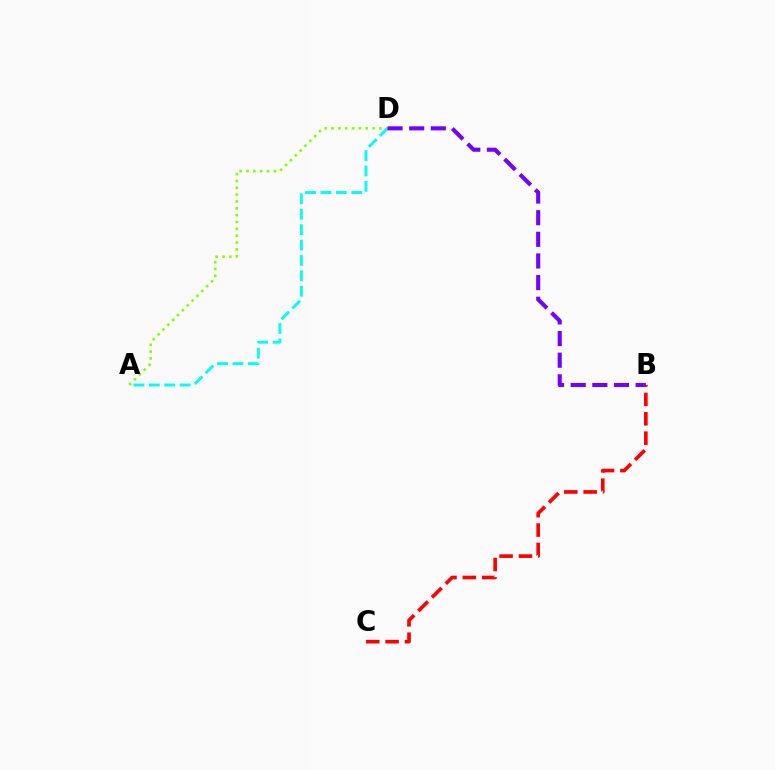{('A', 'D'): [{'color': '#84ff00', 'line_style': 'dotted', 'thickness': 1.86}, {'color': '#00fff6', 'line_style': 'dashed', 'thickness': 2.09}], ('B', 'C'): [{'color': '#ff0000', 'line_style': 'dashed', 'thickness': 2.63}], ('B', 'D'): [{'color': '#7200ff', 'line_style': 'dashed', 'thickness': 2.94}]}